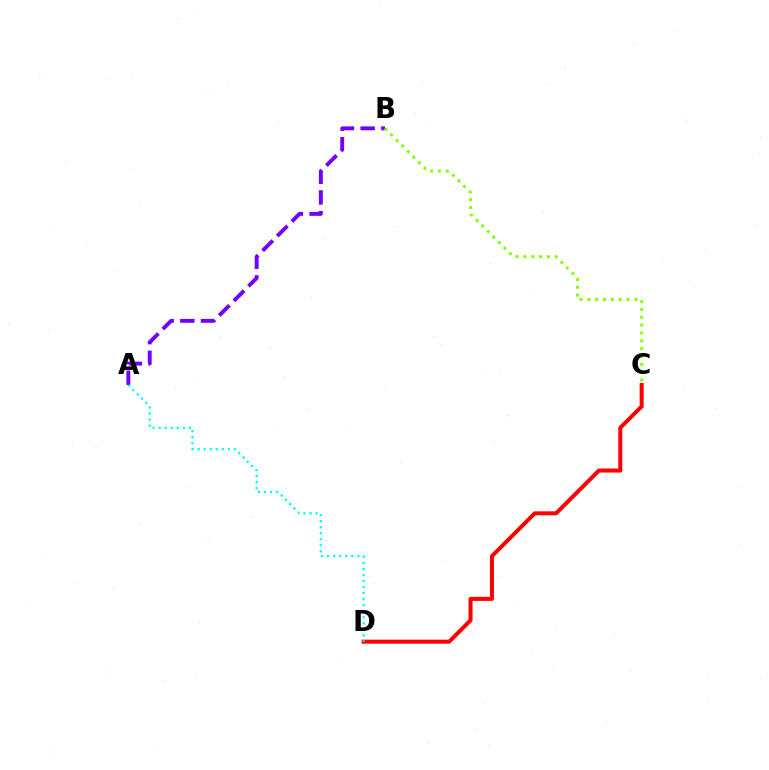{('C', 'D'): [{'color': '#ff0000', 'line_style': 'solid', 'thickness': 2.89}], ('A', 'B'): [{'color': '#7200ff', 'line_style': 'dashed', 'thickness': 2.81}], ('B', 'C'): [{'color': '#84ff00', 'line_style': 'dotted', 'thickness': 2.13}], ('A', 'D'): [{'color': '#00fff6', 'line_style': 'dotted', 'thickness': 1.64}]}